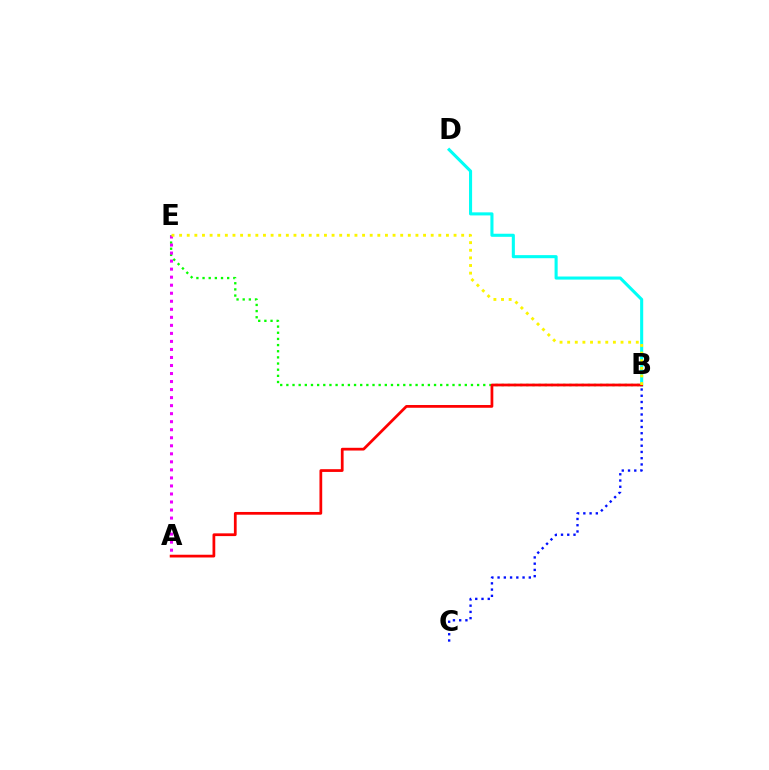{('B', 'D'): [{'color': '#00fff6', 'line_style': 'solid', 'thickness': 2.22}], ('B', 'E'): [{'color': '#08ff00', 'line_style': 'dotted', 'thickness': 1.67}, {'color': '#fcf500', 'line_style': 'dotted', 'thickness': 2.07}], ('A', 'E'): [{'color': '#ee00ff', 'line_style': 'dotted', 'thickness': 2.18}], ('B', 'C'): [{'color': '#0010ff', 'line_style': 'dotted', 'thickness': 1.7}], ('A', 'B'): [{'color': '#ff0000', 'line_style': 'solid', 'thickness': 1.98}]}